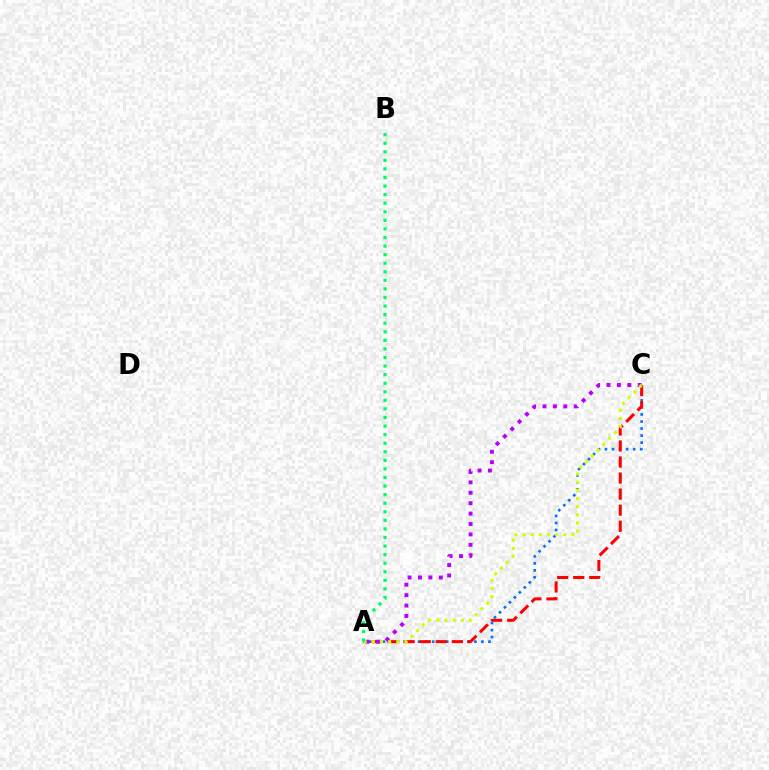{('A', 'C'): [{'color': '#0074ff', 'line_style': 'dotted', 'thickness': 1.91}, {'color': '#ff0000', 'line_style': 'dashed', 'thickness': 2.18}, {'color': '#b900ff', 'line_style': 'dotted', 'thickness': 2.83}, {'color': '#d1ff00', 'line_style': 'dotted', 'thickness': 2.21}], ('A', 'B'): [{'color': '#00ff5c', 'line_style': 'dotted', 'thickness': 2.33}]}